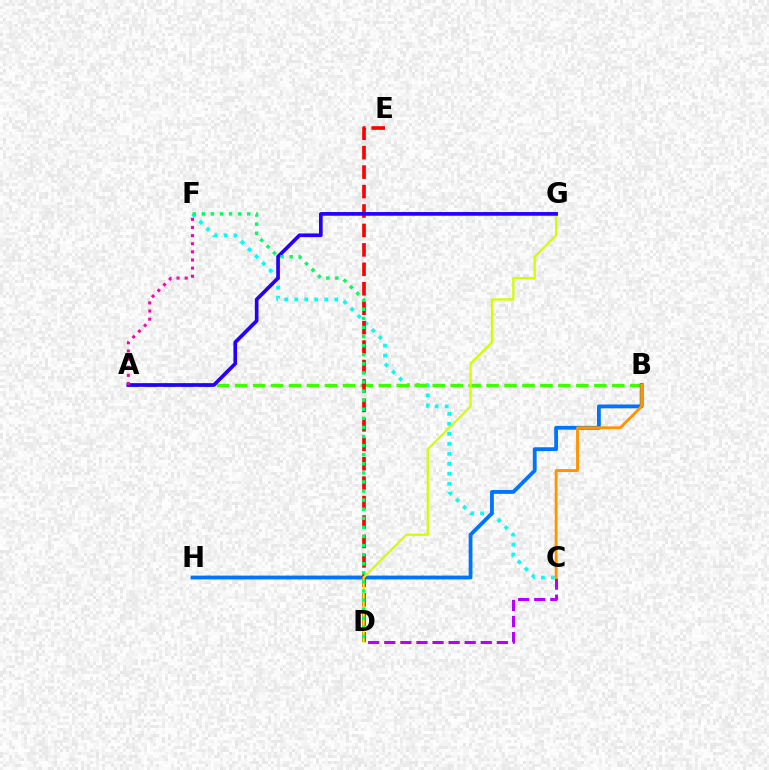{('C', 'F'): [{'color': '#00fff6', 'line_style': 'dotted', 'thickness': 2.71}], ('C', 'D'): [{'color': '#b900ff', 'line_style': 'dashed', 'thickness': 2.18}], ('A', 'B'): [{'color': '#3dff00', 'line_style': 'dashed', 'thickness': 2.44}], ('B', 'H'): [{'color': '#0074ff', 'line_style': 'solid', 'thickness': 2.75}], ('D', 'E'): [{'color': '#ff0000', 'line_style': 'dashed', 'thickness': 2.64}], ('B', 'C'): [{'color': '#ff9400', 'line_style': 'solid', 'thickness': 2.08}], ('D', 'G'): [{'color': '#d1ff00', 'line_style': 'solid', 'thickness': 1.62}], ('A', 'G'): [{'color': '#2500ff', 'line_style': 'solid', 'thickness': 2.65}], ('A', 'F'): [{'color': '#ff00ac', 'line_style': 'dotted', 'thickness': 2.21}], ('D', 'F'): [{'color': '#00ff5c', 'line_style': 'dotted', 'thickness': 2.47}]}